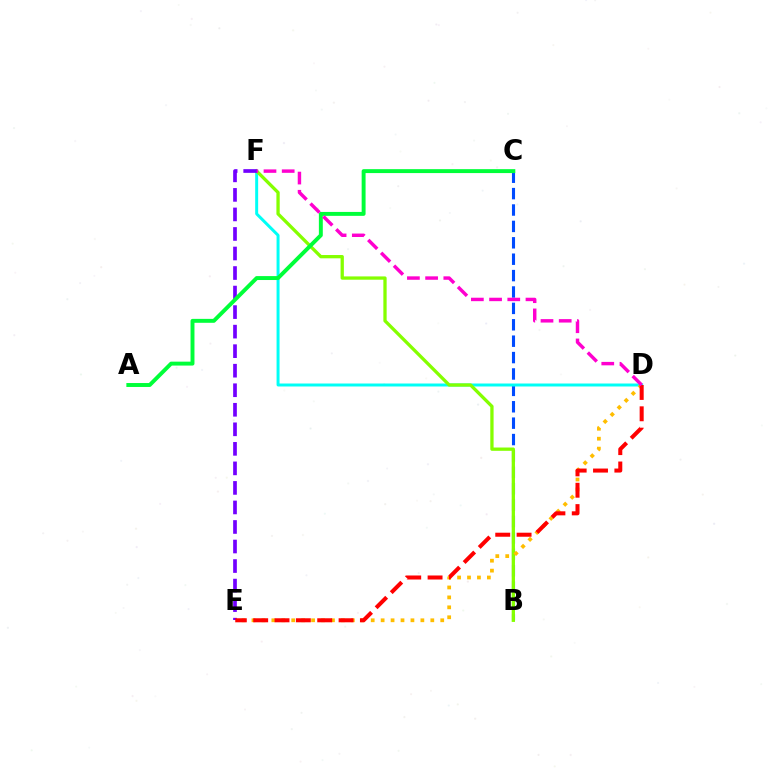{('B', 'C'): [{'color': '#004bff', 'line_style': 'dashed', 'thickness': 2.23}], ('D', 'F'): [{'color': '#00fff6', 'line_style': 'solid', 'thickness': 2.14}, {'color': '#ff00cf', 'line_style': 'dashed', 'thickness': 2.47}], ('B', 'F'): [{'color': '#84ff00', 'line_style': 'solid', 'thickness': 2.37}], ('D', 'E'): [{'color': '#ffbd00', 'line_style': 'dotted', 'thickness': 2.7}, {'color': '#ff0000', 'line_style': 'dashed', 'thickness': 2.9}], ('E', 'F'): [{'color': '#7200ff', 'line_style': 'dashed', 'thickness': 2.65}], ('A', 'C'): [{'color': '#00ff39', 'line_style': 'solid', 'thickness': 2.83}]}